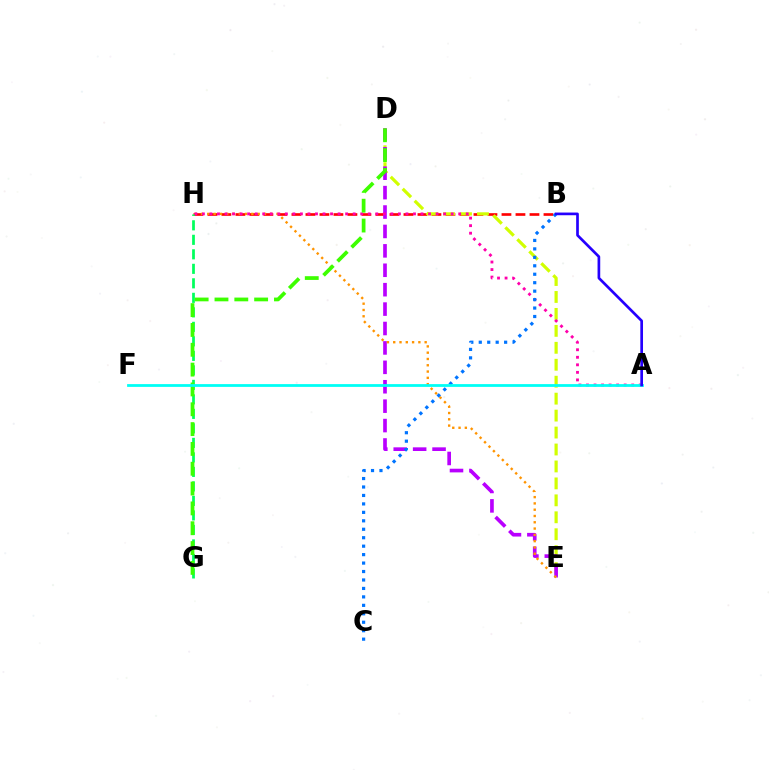{('B', 'H'): [{'color': '#ff0000', 'line_style': 'dashed', 'thickness': 1.9}], ('D', 'E'): [{'color': '#d1ff00', 'line_style': 'dashed', 'thickness': 2.3}, {'color': '#b900ff', 'line_style': 'dashed', 'thickness': 2.64}], ('E', 'H'): [{'color': '#ff9400', 'line_style': 'dotted', 'thickness': 1.71}], ('A', 'H'): [{'color': '#ff00ac', 'line_style': 'dotted', 'thickness': 2.05}], ('B', 'C'): [{'color': '#0074ff', 'line_style': 'dotted', 'thickness': 2.3}], ('G', 'H'): [{'color': '#00ff5c', 'line_style': 'dashed', 'thickness': 1.97}], ('D', 'G'): [{'color': '#3dff00', 'line_style': 'dashed', 'thickness': 2.69}], ('A', 'F'): [{'color': '#00fff6', 'line_style': 'solid', 'thickness': 2.0}], ('A', 'B'): [{'color': '#2500ff', 'line_style': 'solid', 'thickness': 1.93}]}